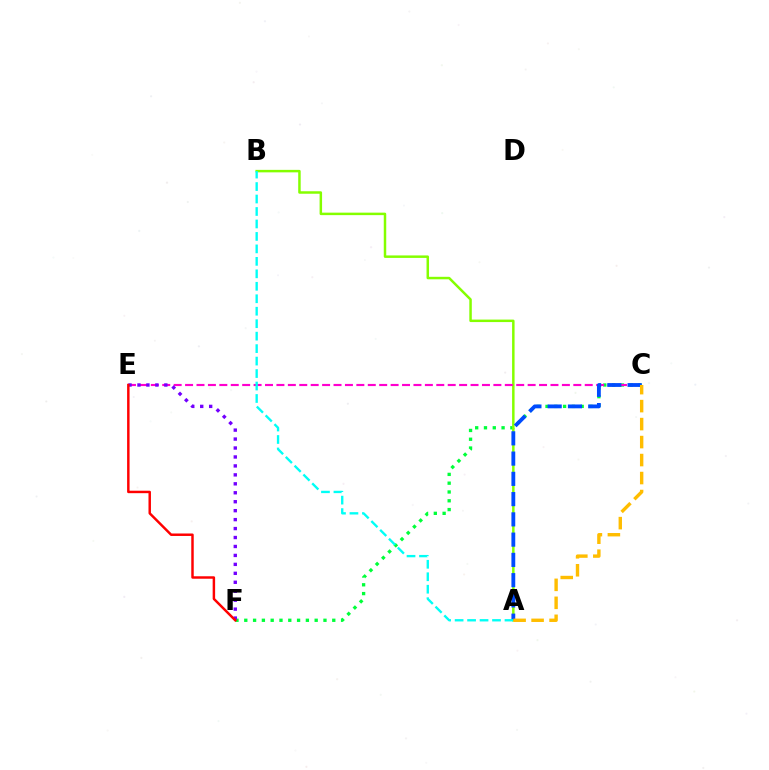{('C', 'F'): [{'color': '#00ff39', 'line_style': 'dotted', 'thickness': 2.39}], ('A', 'B'): [{'color': '#84ff00', 'line_style': 'solid', 'thickness': 1.79}, {'color': '#00fff6', 'line_style': 'dashed', 'thickness': 1.69}], ('C', 'E'): [{'color': '#ff00cf', 'line_style': 'dashed', 'thickness': 1.55}], ('A', 'C'): [{'color': '#004bff', 'line_style': 'dashed', 'thickness': 2.75}, {'color': '#ffbd00', 'line_style': 'dashed', 'thickness': 2.44}], ('E', 'F'): [{'color': '#7200ff', 'line_style': 'dotted', 'thickness': 2.43}, {'color': '#ff0000', 'line_style': 'solid', 'thickness': 1.77}]}